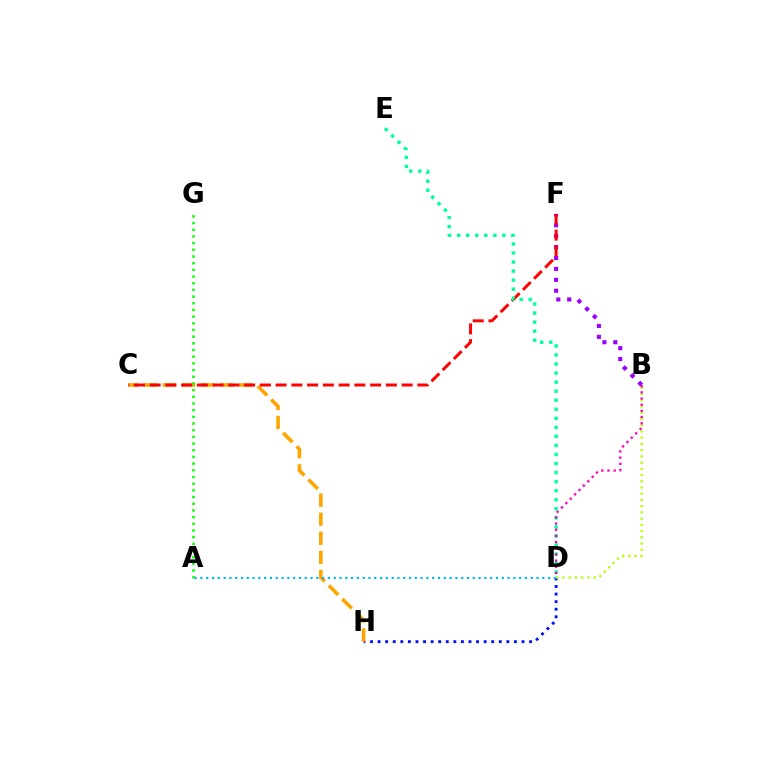{('D', 'H'): [{'color': '#0010ff', 'line_style': 'dotted', 'thickness': 2.06}], ('B', 'F'): [{'color': '#9b00ff', 'line_style': 'dotted', 'thickness': 2.96}], ('C', 'H'): [{'color': '#ffa500', 'line_style': 'dashed', 'thickness': 2.59}], ('A', 'G'): [{'color': '#08ff00', 'line_style': 'dotted', 'thickness': 1.82}], ('C', 'F'): [{'color': '#ff0000', 'line_style': 'dashed', 'thickness': 2.14}], ('D', 'E'): [{'color': '#00ff9d', 'line_style': 'dotted', 'thickness': 2.46}], ('B', 'D'): [{'color': '#b3ff00', 'line_style': 'dotted', 'thickness': 1.69}, {'color': '#ff00bd', 'line_style': 'dotted', 'thickness': 1.68}], ('A', 'D'): [{'color': '#00b5ff', 'line_style': 'dotted', 'thickness': 1.57}]}